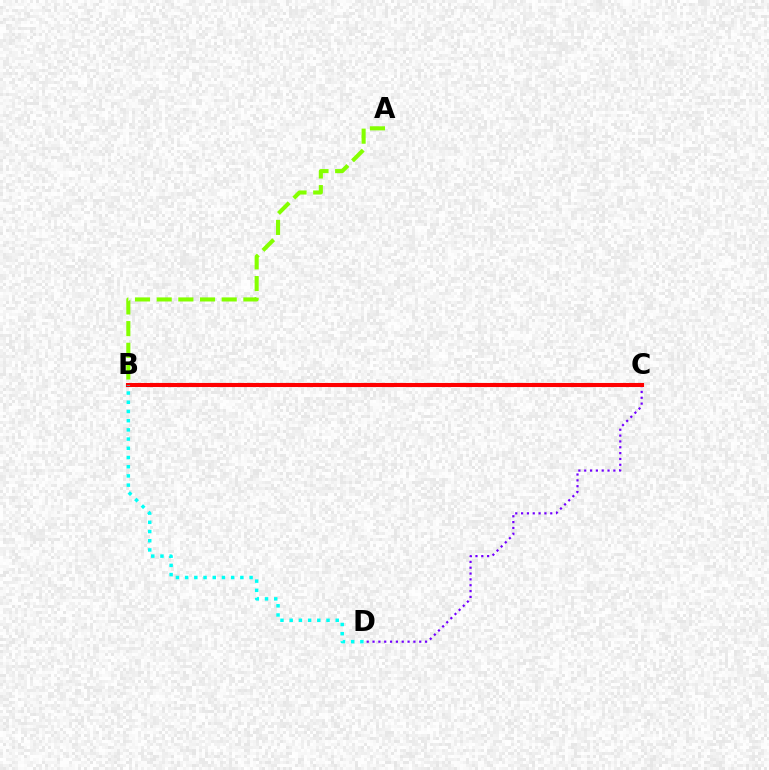{('C', 'D'): [{'color': '#7200ff', 'line_style': 'dotted', 'thickness': 1.59}], ('A', 'B'): [{'color': '#84ff00', 'line_style': 'dashed', 'thickness': 2.94}], ('B', 'C'): [{'color': '#ff0000', 'line_style': 'solid', 'thickness': 2.95}], ('B', 'D'): [{'color': '#00fff6', 'line_style': 'dotted', 'thickness': 2.5}]}